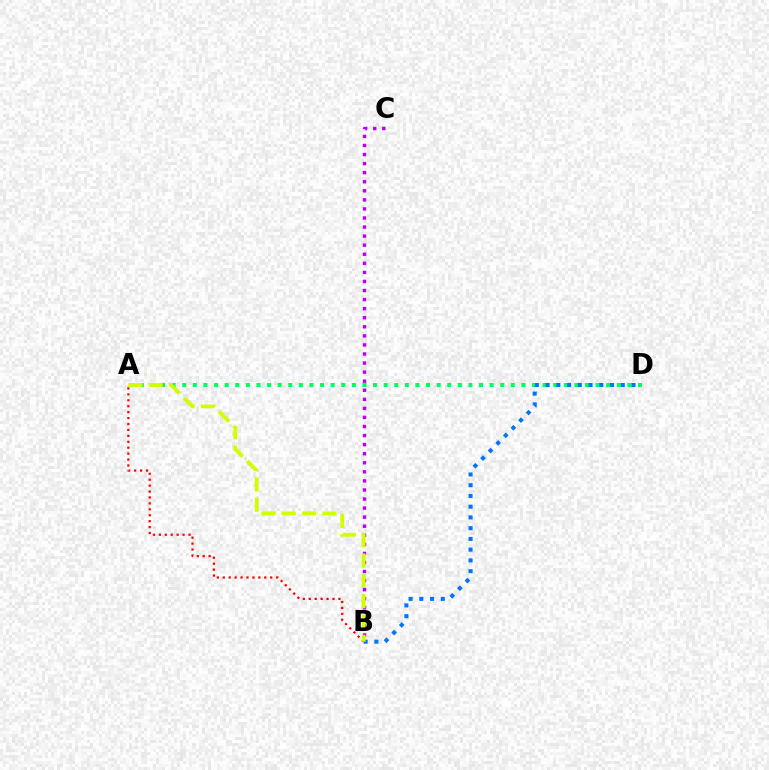{('A', 'D'): [{'color': '#00ff5c', 'line_style': 'dotted', 'thickness': 2.88}], ('B', 'C'): [{'color': '#b900ff', 'line_style': 'dotted', 'thickness': 2.46}], ('B', 'D'): [{'color': '#0074ff', 'line_style': 'dotted', 'thickness': 2.92}], ('A', 'B'): [{'color': '#ff0000', 'line_style': 'dotted', 'thickness': 1.61}, {'color': '#d1ff00', 'line_style': 'dashed', 'thickness': 2.76}]}